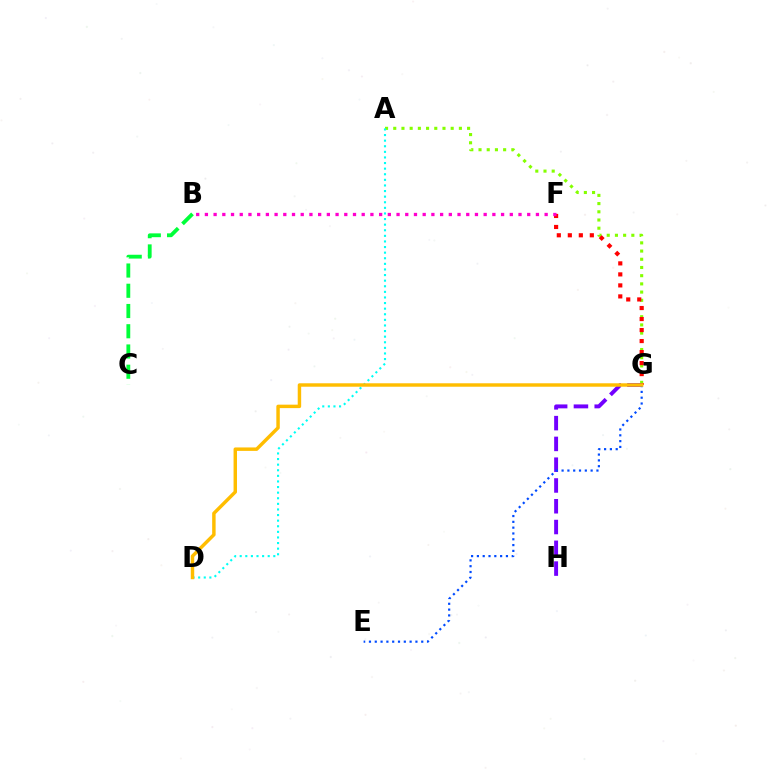{('A', 'G'): [{'color': '#84ff00', 'line_style': 'dotted', 'thickness': 2.23}], ('A', 'D'): [{'color': '#00fff6', 'line_style': 'dotted', 'thickness': 1.52}], ('F', 'G'): [{'color': '#ff0000', 'line_style': 'dotted', 'thickness': 2.99}], ('B', 'C'): [{'color': '#00ff39', 'line_style': 'dashed', 'thickness': 2.75}], ('G', 'H'): [{'color': '#7200ff', 'line_style': 'dashed', 'thickness': 2.82}], ('B', 'F'): [{'color': '#ff00cf', 'line_style': 'dotted', 'thickness': 2.37}], ('E', 'G'): [{'color': '#004bff', 'line_style': 'dotted', 'thickness': 1.58}], ('D', 'G'): [{'color': '#ffbd00', 'line_style': 'solid', 'thickness': 2.48}]}